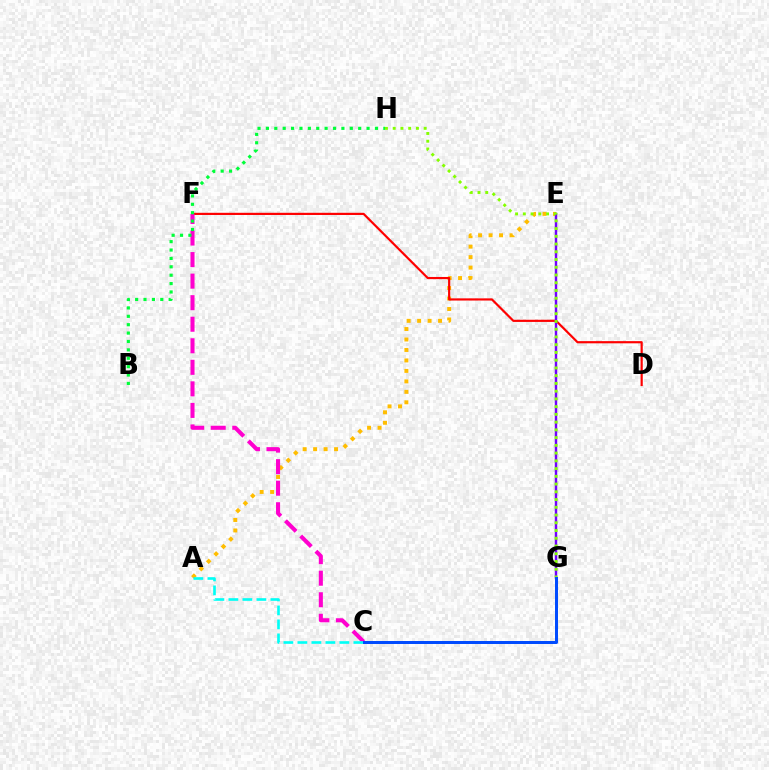{('A', 'E'): [{'color': '#ffbd00', 'line_style': 'dotted', 'thickness': 2.84}], ('D', 'F'): [{'color': '#ff0000', 'line_style': 'solid', 'thickness': 1.57}], ('C', 'F'): [{'color': '#ff00cf', 'line_style': 'dashed', 'thickness': 2.93}], ('E', 'G'): [{'color': '#7200ff', 'line_style': 'solid', 'thickness': 1.75}], ('G', 'H'): [{'color': '#84ff00', 'line_style': 'dotted', 'thickness': 2.1}], ('A', 'C'): [{'color': '#00fff6', 'line_style': 'dashed', 'thickness': 1.9}], ('C', 'G'): [{'color': '#004bff', 'line_style': 'solid', 'thickness': 2.15}], ('B', 'H'): [{'color': '#00ff39', 'line_style': 'dotted', 'thickness': 2.28}]}